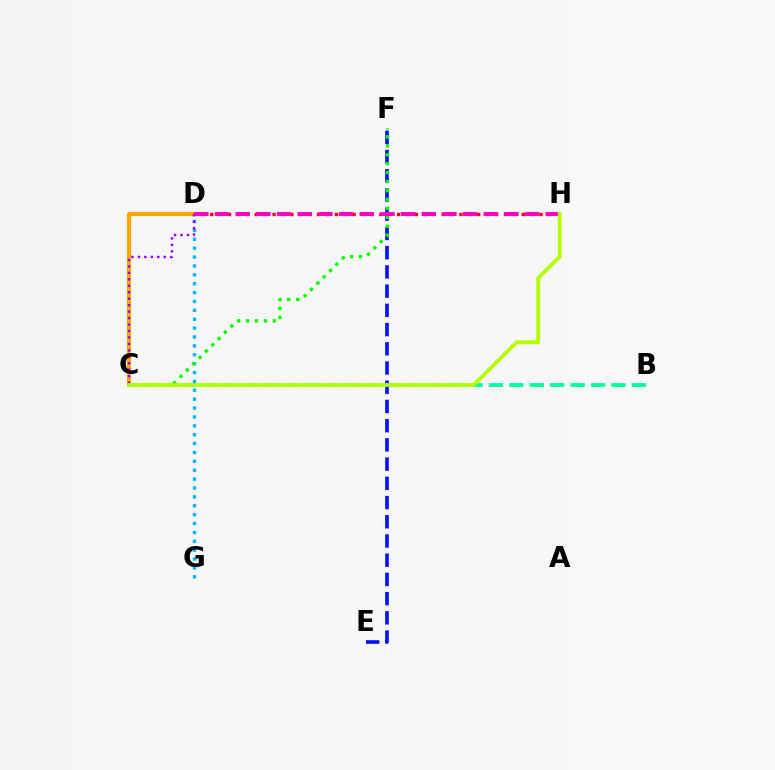{('D', 'G'): [{'color': '#00b5ff', 'line_style': 'dotted', 'thickness': 2.41}], ('B', 'C'): [{'color': '#00ff9d', 'line_style': 'dashed', 'thickness': 2.78}], ('E', 'F'): [{'color': '#0010ff', 'line_style': 'dashed', 'thickness': 2.61}], ('C', 'D'): [{'color': '#ffa500', 'line_style': 'solid', 'thickness': 2.97}, {'color': '#9b00ff', 'line_style': 'dotted', 'thickness': 1.75}], ('C', 'F'): [{'color': '#08ff00', 'line_style': 'dotted', 'thickness': 2.43}], ('D', 'H'): [{'color': '#ff0000', 'line_style': 'dotted', 'thickness': 2.42}, {'color': '#ff00bd', 'line_style': 'dashed', 'thickness': 2.81}], ('C', 'H'): [{'color': '#b3ff00', 'line_style': 'solid', 'thickness': 2.73}]}